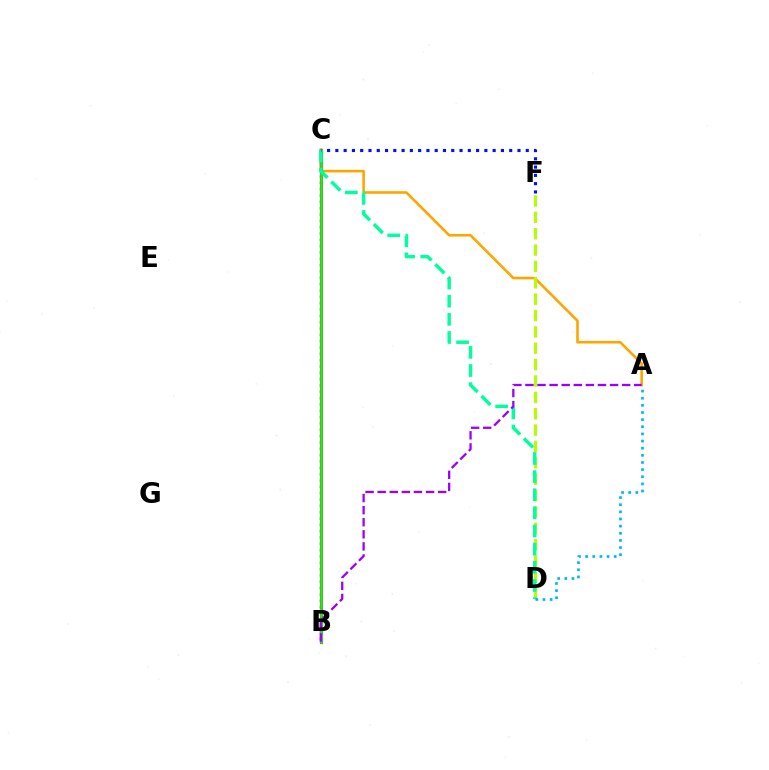{('B', 'C'): [{'color': '#ff0000', 'line_style': 'dotted', 'thickness': 1.72}, {'color': '#ff00bd', 'line_style': 'solid', 'thickness': 2.34}, {'color': '#08ff00', 'line_style': 'solid', 'thickness': 1.81}], ('A', 'C'): [{'color': '#ffa500', 'line_style': 'solid', 'thickness': 1.87}], ('D', 'F'): [{'color': '#b3ff00', 'line_style': 'dashed', 'thickness': 2.22}], ('C', 'D'): [{'color': '#00ff9d', 'line_style': 'dashed', 'thickness': 2.46}], ('C', 'F'): [{'color': '#0010ff', 'line_style': 'dotted', 'thickness': 2.25}], ('A', 'D'): [{'color': '#00b5ff', 'line_style': 'dotted', 'thickness': 1.94}], ('A', 'B'): [{'color': '#9b00ff', 'line_style': 'dashed', 'thickness': 1.64}]}